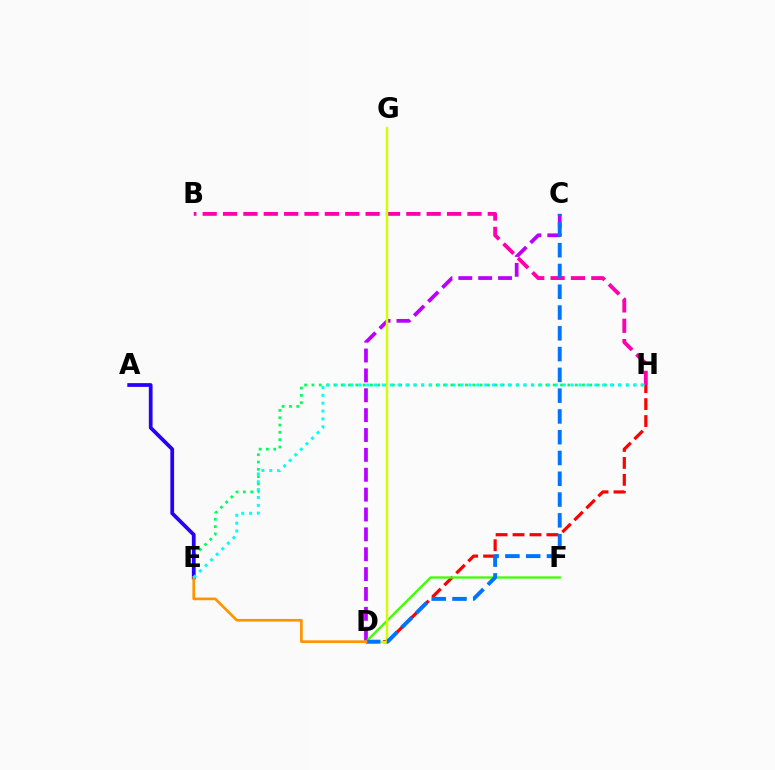{('D', 'H'): [{'color': '#ff0000', 'line_style': 'dashed', 'thickness': 2.3}], ('E', 'H'): [{'color': '#00ff5c', 'line_style': 'dotted', 'thickness': 1.99}, {'color': '#00fff6', 'line_style': 'dotted', 'thickness': 2.14}], ('C', 'D'): [{'color': '#b900ff', 'line_style': 'dashed', 'thickness': 2.7}, {'color': '#0074ff', 'line_style': 'dashed', 'thickness': 2.82}], ('D', 'F'): [{'color': '#3dff00', 'line_style': 'solid', 'thickness': 1.65}], ('B', 'H'): [{'color': '#ff00ac', 'line_style': 'dashed', 'thickness': 2.77}], ('D', 'G'): [{'color': '#d1ff00', 'line_style': 'solid', 'thickness': 1.75}], ('A', 'E'): [{'color': '#2500ff', 'line_style': 'solid', 'thickness': 2.7}], ('D', 'E'): [{'color': '#ff9400', 'line_style': 'solid', 'thickness': 1.94}]}